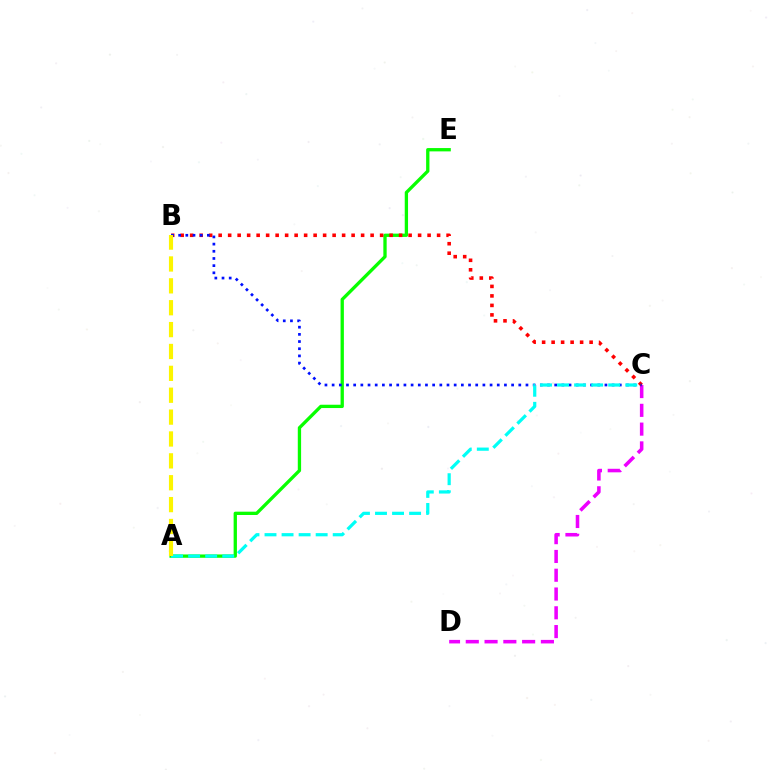{('A', 'E'): [{'color': '#08ff00', 'line_style': 'solid', 'thickness': 2.38}], ('C', 'D'): [{'color': '#ee00ff', 'line_style': 'dashed', 'thickness': 2.55}], ('B', 'C'): [{'color': '#ff0000', 'line_style': 'dotted', 'thickness': 2.58}, {'color': '#0010ff', 'line_style': 'dotted', 'thickness': 1.95}], ('A', 'C'): [{'color': '#00fff6', 'line_style': 'dashed', 'thickness': 2.32}], ('A', 'B'): [{'color': '#fcf500', 'line_style': 'dashed', 'thickness': 2.97}]}